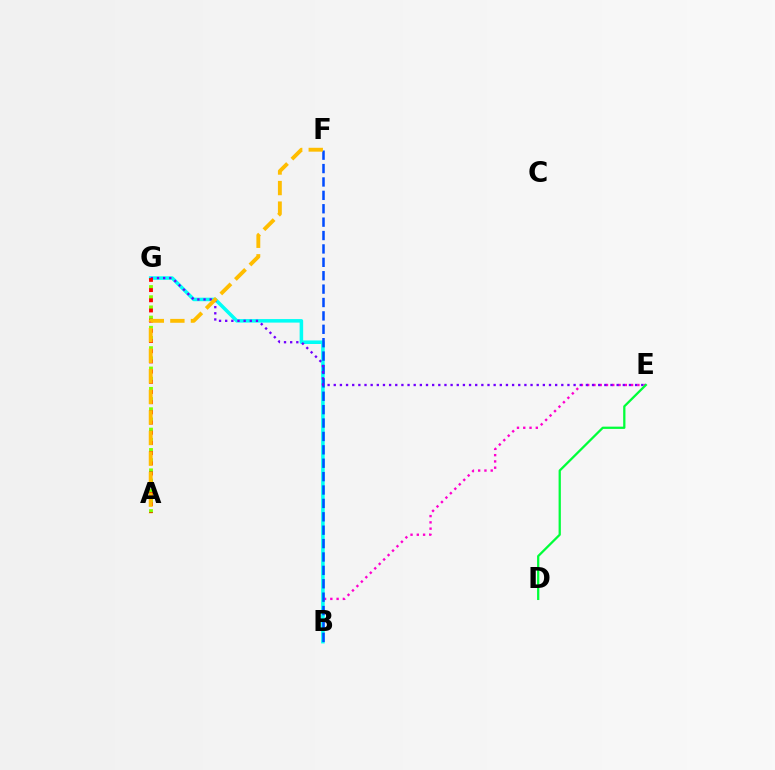{('B', 'E'): [{'color': '#ff00cf', 'line_style': 'dotted', 'thickness': 1.7}], ('A', 'G'): [{'color': '#84ff00', 'line_style': 'dotted', 'thickness': 2.77}, {'color': '#ff0000', 'line_style': 'dotted', 'thickness': 2.77}], ('B', 'G'): [{'color': '#00fff6', 'line_style': 'solid', 'thickness': 2.55}], ('B', 'F'): [{'color': '#004bff', 'line_style': 'dashed', 'thickness': 1.82}], ('E', 'G'): [{'color': '#7200ff', 'line_style': 'dotted', 'thickness': 1.67}], ('A', 'F'): [{'color': '#ffbd00', 'line_style': 'dashed', 'thickness': 2.79}], ('D', 'E'): [{'color': '#00ff39', 'line_style': 'solid', 'thickness': 1.63}]}